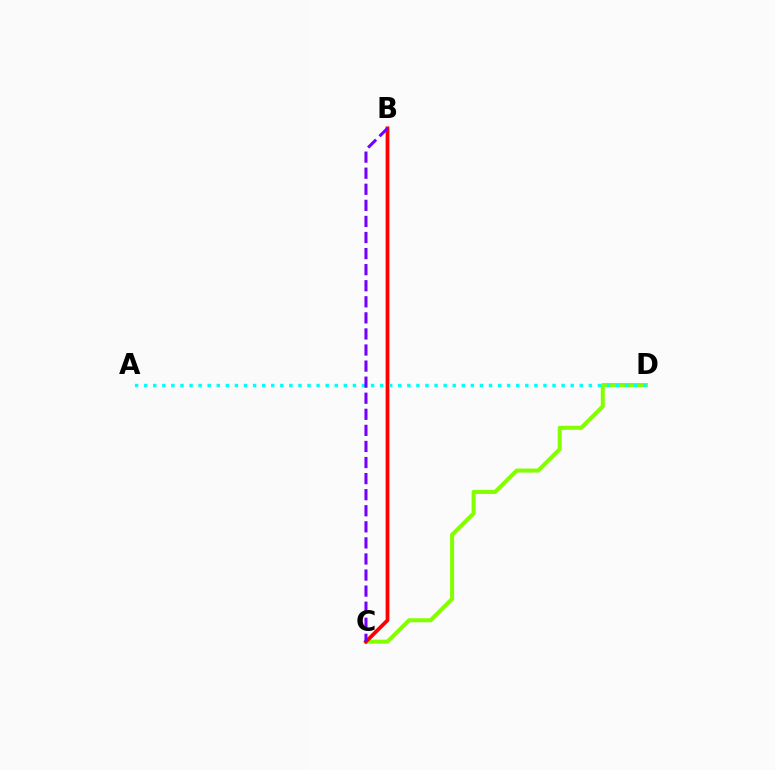{('C', 'D'): [{'color': '#84ff00', 'line_style': 'solid', 'thickness': 2.9}], ('B', 'C'): [{'color': '#ff0000', 'line_style': 'solid', 'thickness': 2.7}, {'color': '#7200ff', 'line_style': 'dashed', 'thickness': 2.18}], ('A', 'D'): [{'color': '#00fff6', 'line_style': 'dotted', 'thickness': 2.47}]}